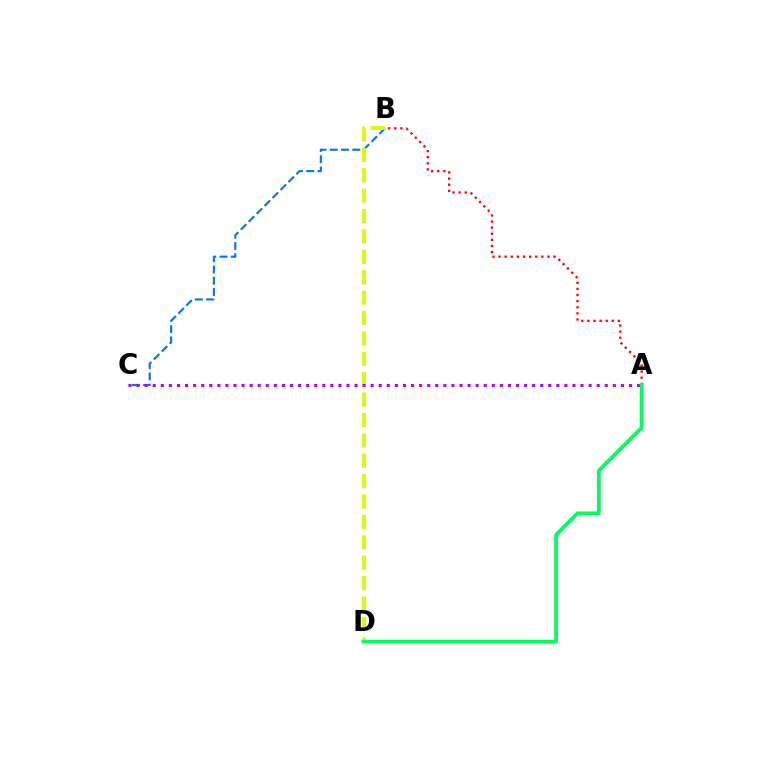{('B', 'C'): [{'color': '#0074ff', 'line_style': 'dashed', 'thickness': 1.53}], ('B', 'D'): [{'color': '#d1ff00', 'line_style': 'dashed', 'thickness': 2.77}], ('A', 'B'): [{'color': '#ff0000', 'line_style': 'dotted', 'thickness': 1.66}], ('A', 'C'): [{'color': '#b900ff', 'line_style': 'dotted', 'thickness': 2.19}], ('A', 'D'): [{'color': '#00ff5c', 'line_style': 'solid', 'thickness': 2.7}]}